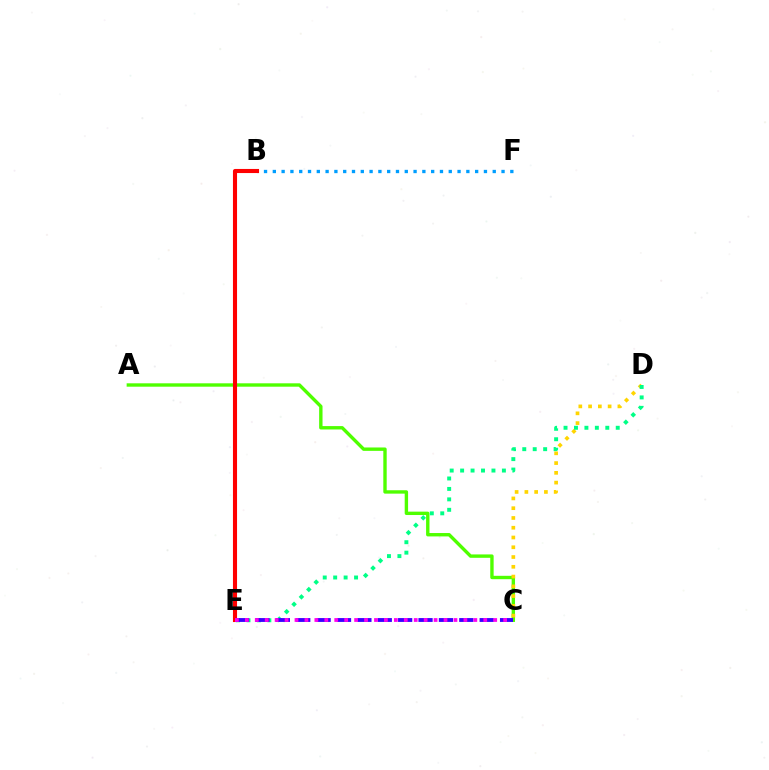{('A', 'C'): [{'color': '#4fff00', 'line_style': 'solid', 'thickness': 2.44}], ('C', 'D'): [{'color': '#ffd500', 'line_style': 'dotted', 'thickness': 2.65}], ('D', 'E'): [{'color': '#00ff86', 'line_style': 'dotted', 'thickness': 2.84}], ('B', 'F'): [{'color': '#009eff', 'line_style': 'dotted', 'thickness': 2.39}], ('B', 'E'): [{'color': '#ff0000', 'line_style': 'solid', 'thickness': 2.95}], ('C', 'E'): [{'color': '#3700ff', 'line_style': 'dashed', 'thickness': 2.77}, {'color': '#ff00ed', 'line_style': 'dotted', 'thickness': 2.7}]}